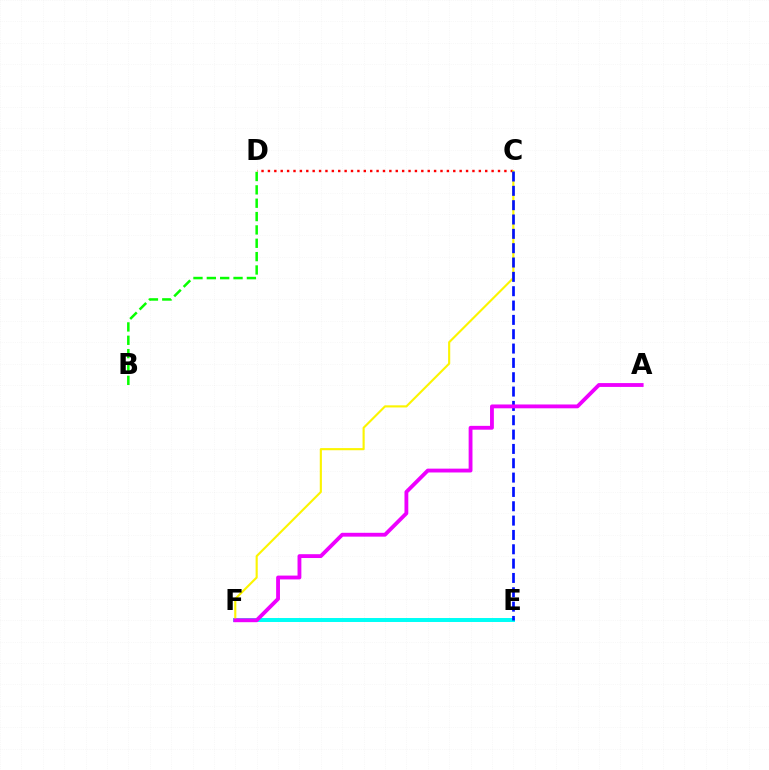{('C', 'D'): [{'color': '#ff0000', 'line_style': 'dotted', 'thickness': 1.74}], ('E', 'F'): [{'color': '#00fff6', 'line_style': 'solid', 'thickness': 2.86}], ('B', 'D'): [{'color': '#08ff00', 'line_style': 'dashed', 'thickness': 1.81}], ('C', 'F'): [{'color': '#fcf500', 'line_style': 'solid', 'thickness': 1.53}], ('C', 'E'): [{'color': '#0010ff', 'line_style': 'dashed', 'thickness': 1.95}], ('A', 'F'): [{'color': '#ee00ff', 'line_style': 'solid', 'thickness': 2.76}]}